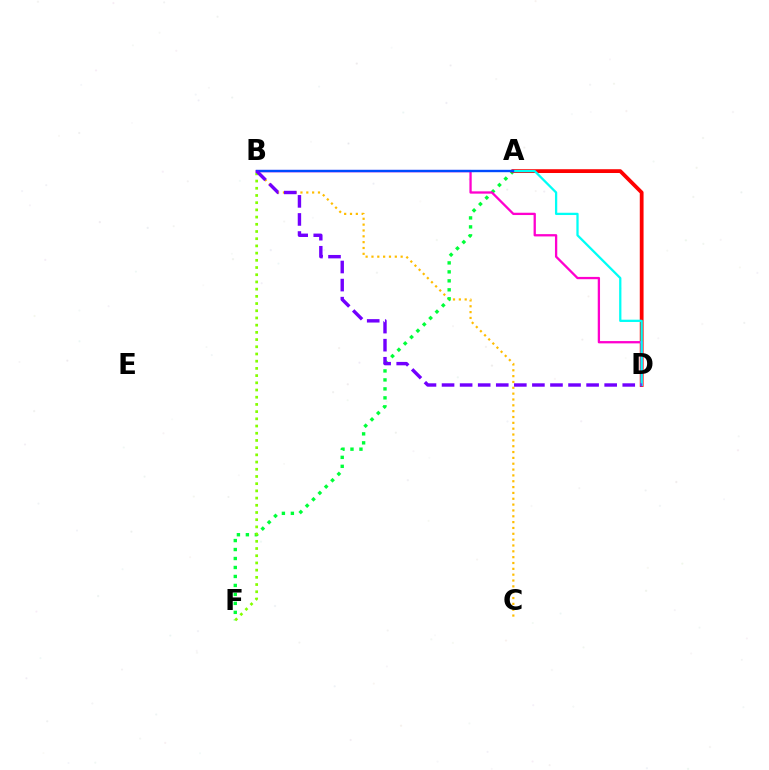{('B', 'C'): [{'color': '#ffbd00', 'line_style': 'dotted', 'thickness': 1.59}], ('A', 'F'): [{'color': '#00ff39', 'line_style': 'dotted', 'thickness': 2.44}], ('A', 'D'): [{'color': '#ff0000', 'line_style': 'solid', 'thickness': 2.72}, {'color': '#00fff6', 'line_style': 'solid', 'thickness': 1.64}], ('B', 'D'): [{'color': '#ff00cf', 'line_style': 'solid', 'thickness': 1.65}, {'color': '#7200ff', 'line_style': 'dashed', 'thickness': 2.45}], ('B', 'F'): [{'color': '#84ff00', 'line_style': 'dotted', 'thickness': 1.96}], ('A', 'B'): [{'color': '#004bff', 'line_style': 'solid', 'thickness': 1.73}]}